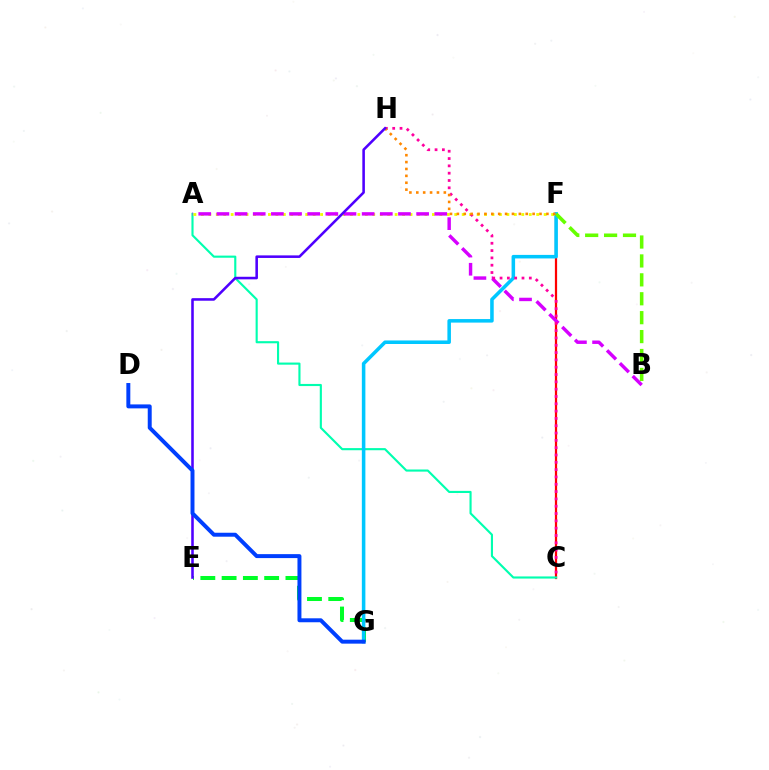{('E', 'G'): [{'color': '#00ff27', 'line_style': 'dashed', 'thickness': 2.89}], ('C', 'F'): [{'color': '#ff0000', 'line_style': 'solid', 'thickness': 1.61}], ('A', 'C'): [{'color': '#00ffaf', 'line_style': 'solid', 'thickness': 1.53}], ('A', 'F'): [{'color': '#eeff00', 'line_style': 'dotted', 'thickness': 2.02}], ('F', 'G'): [{'color': '#00c7ff', 'line_style': 'solid', 'thickness': 2.55}], ('B', 'F'): [{'color': '#66ff00', 'line_style': 'dashed', 'thickness': 2.57}], ('A', 'B'): [{'color': '#d600ff', 'line_style': 'dashed', 'thickness': 2.47}], ('C', 'H'): [{'color': '#ff00a0', 'line_style': 'dotted', 'thickness': 1.99}], ('F', 'H'): [{'color': '#ff8800', 'line_style': 'dotted', 'thickness': 1.87}], ('E', 'H'): [{'color': '#4f00ff', 'line_style': 'solid', 'thickness': 1.85}], ('D', 'G'): [{'color': '#003fff', 'line_style': 'solid', 'thickness': 2.85}]}